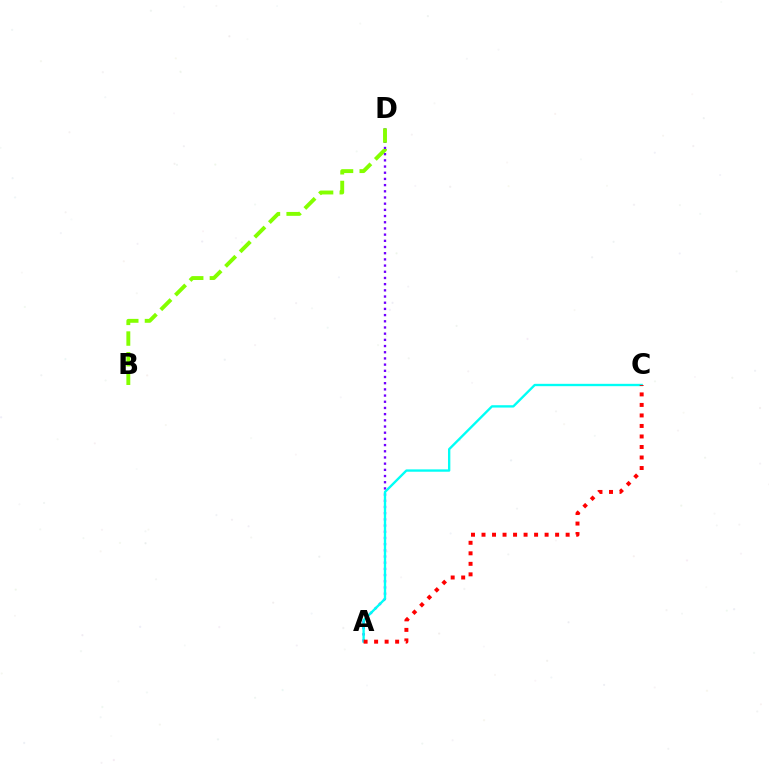{('A', 'D'): [{'color': '#7200ff', 'line_style': 'dotted', 'thickness': 1.68}], ('A', 'C'): [{'color': '#00fff6', 'line_style': 'solid', 'thickness': 1.69}, {'color': '#ff0000', 'line_style': 'dotted', 'thickness': 2.86}], ('B', 'D'): [{'color': '#84ff00', 'line_style': 'dashed', 'thickness': 2.81}]}